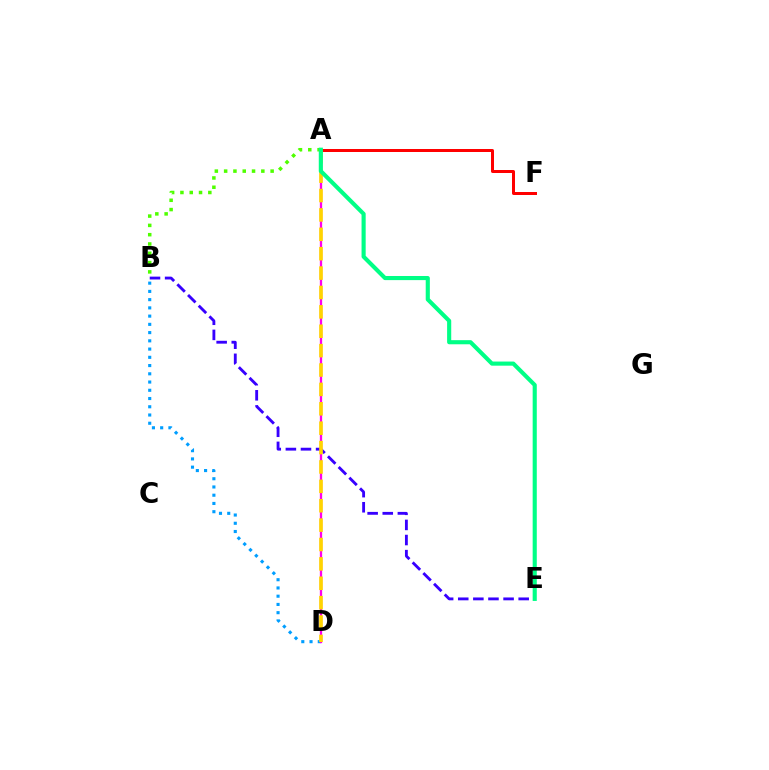{('B', 'E'): [{'color': '#3700ff', 'line_style': 'dashed', 'thickness': 2.05}], ('A', 'F'): [{'color': '#ff0000', 'line_style': 'solid', 'thickness': 2.16}], ('A', 'B'): [{'color': '#4fff00', 'line_style': 'dotted', 'thickness': 2.53}], ('B', 'D'): [{'color': '#009eff', 'line_style': 'dotted', 'thickness': 2.24}], ('A', 'D'): [{'color': '#ff00ed', 'line_style': 'solid', 'thickness': 1.66}, {'color': '#ffd500', 'line_style': 'dashed', 'thickness': 2.63}], ('A', 'E'): [{'color': '#00ff86', 'line_style': 'solid', 'thickness': 2.97}]}